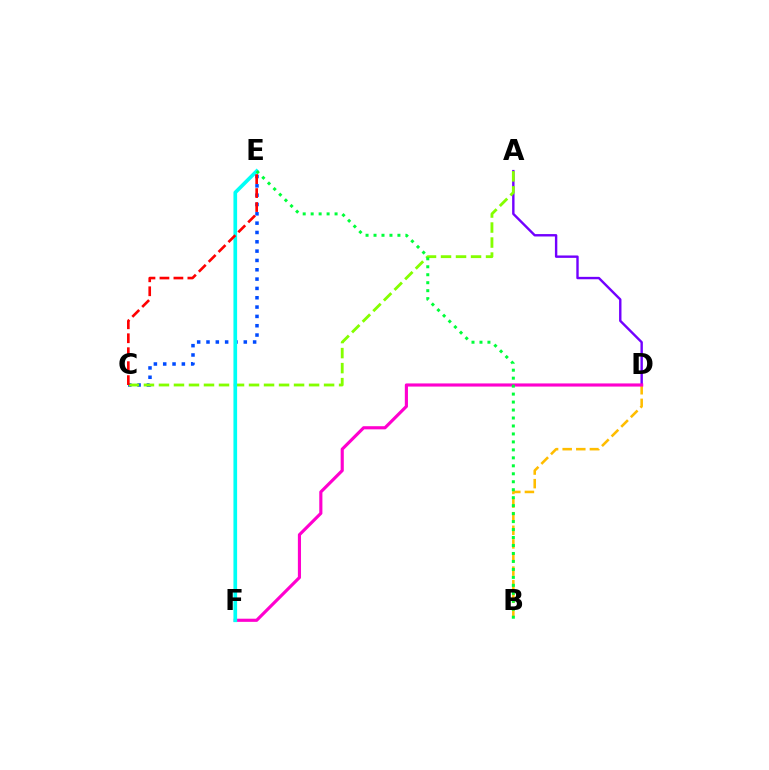{('A', 'D'): [{'color': '#7200ff', 'line_style': 'solid', 'thickness': 1.73}], ('C', 'E'): [{'color': '#004bff', 'line_style': 'dotted', 'thickness': 2.53}, {'color': '#ff0000', 'line_style': 'dashed', 'thickness': 1.9}], ('A', 'C'): [{'color': '#84ff00', 'line_style': 'dashed', 'thickness': 2.04}], ('B', 'D'): [{'color': '#ffbd00', 'line_style': 'dashed', 'thickness': 1.85}], ('D', 'F'): [{'color': '#ff00cf', 'line_style': 'solid', 'thickness': 2.26}], ('E', 'F'): [{'color': '#00fff6', 'line_style': 'solid', 'thickness': 2.64}], ('B', 'E'): [{'color': '#00ff39', 'line_style': 'dotted', 'thickness': 2.16}]}